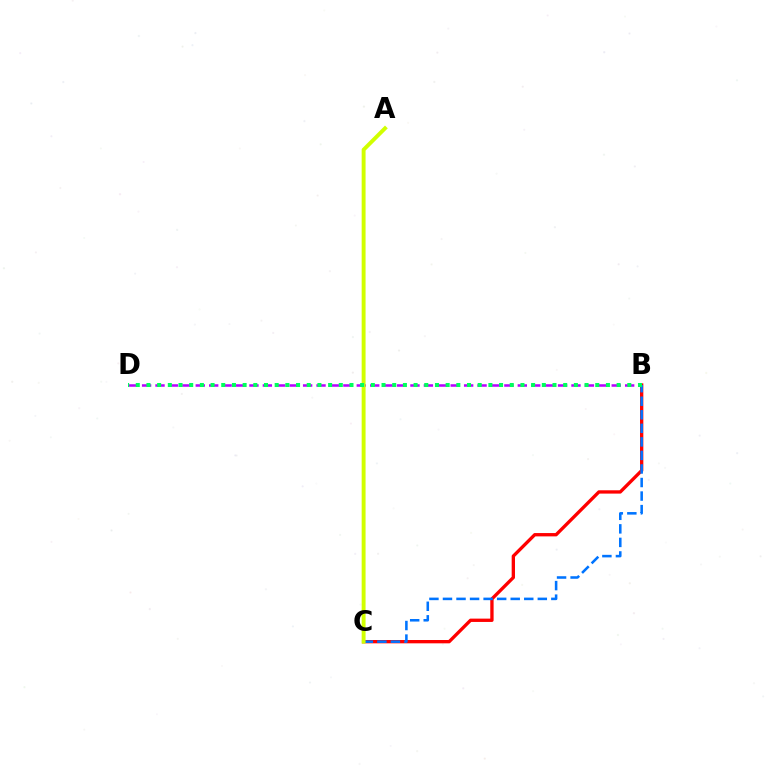{('B', 'D'): [{'color': '#b900ff', 'line_style': 'dashed', 'thickness': 1.82}, {'color': '#00ff5c', 'line_style': 'dotted', 'thickness': 2.9}], ('B', 'C'): [{'color': '#ff0000', 'line_style': 'solid', 'thickness': 2.39}, {'color': '#0074ff', 'line_style': 'dashed', 'thickness': 1.84}], ('A', 'C'): [{'color': '#d1ff00', 'line_style': 'solid', 'thickness': 2.82}]}